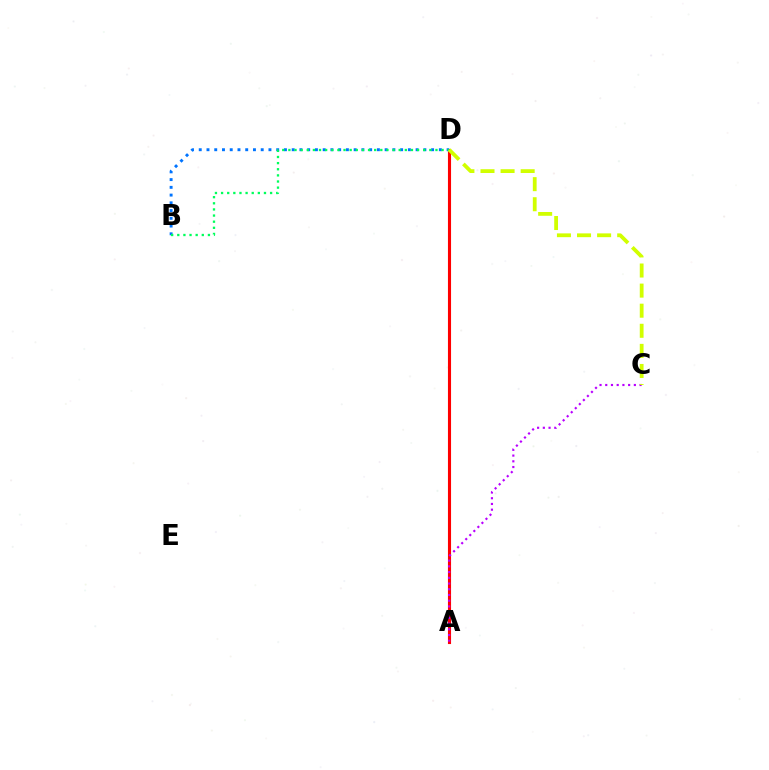{('A', 'D'): [{'color': '#ff0000', 'line_style': 'solid', 'thickness': 2.23}], ('A', 'C'): [{'color': '#b900ff', 'line_style': 'dotted', 'thickness': 1.56}], ('B', 'D'): [{'color': '#0074ff', 'line_style': 'dotted', 'thickness': 2.1}, {'color': '#00ff5c', 'line_style': 'dotted', 'thickness': 1.67}], ('C', 'D'): [{'color': '#d1ff00', 'line_style': 'dashed', 'thickness': 2.73}]}